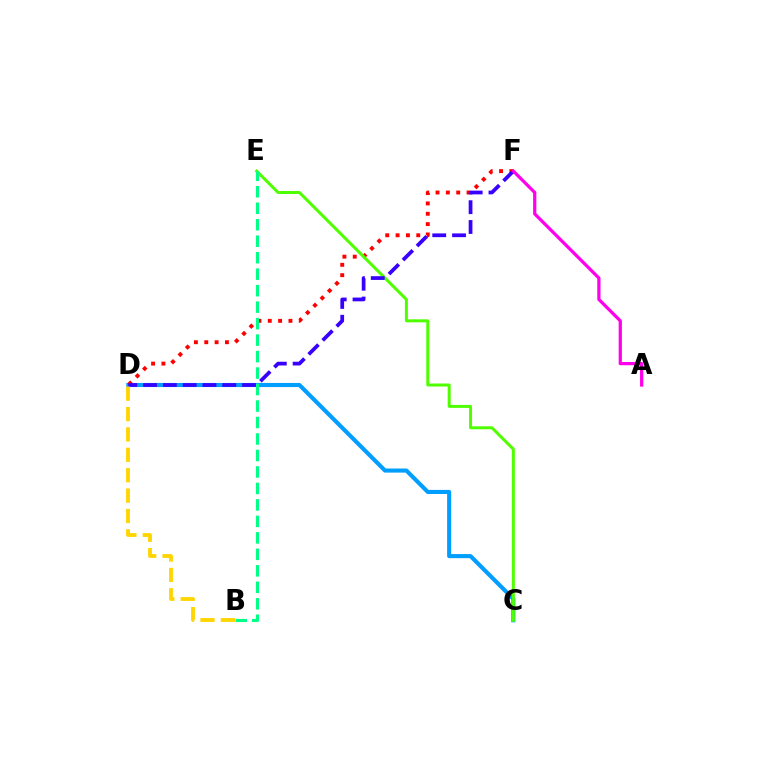{('C', 'D'): [{'color': '#009eff', 'line_style': 'solid', 'thickness': 2.95}], ('D', 'F'): [{'color': '#ff0000', 'line_style': 'dotted', 'thickness': 2.81}, {'color': '#3700ff', 'line_style': 'dashed', 'thickness': 2.69}], ('C', 'E'): [{'color': '#4fff00', 'line_style': 'solid', 'thickness': 2.16}], ('B', 'D'): [{'color': '#ffd500', 'line_style': 'dashed', 'thickness': 2.77}], ('B', 'E'): [{'color': '#00ff86', 'line_style': 'dashed', 'thickness': 2.24}], ('A', 'F'): [{'color': '#ff00ed', 'line_style': 'solid', 'thickness': 2.33}]}